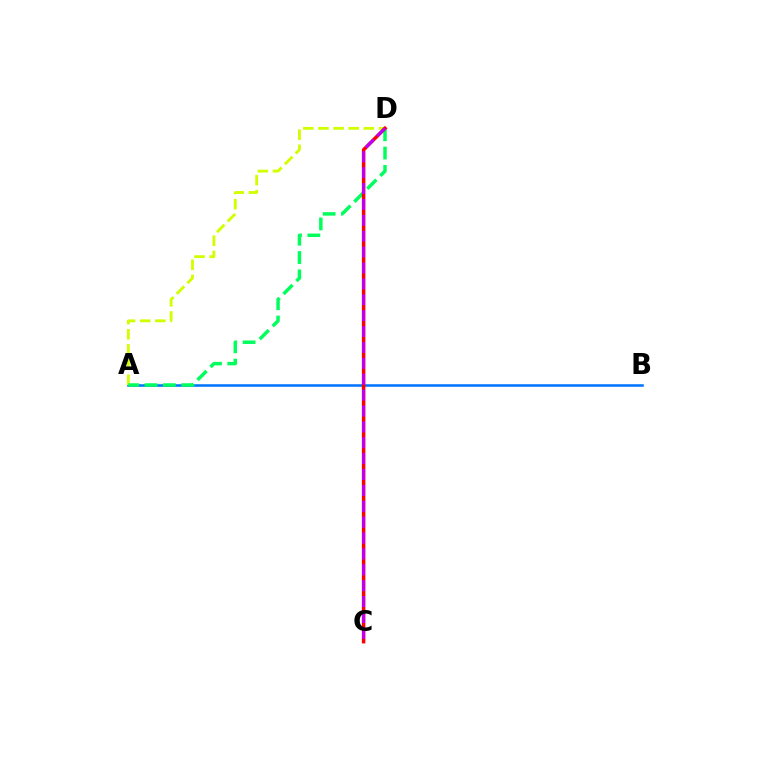{('A', 'B'): [{'color': '#0074ff', 'line_style': 'solid', 'thickness': 1.83}], ('A', 'D'): [{'color': '#d1ff00', 'line_style': 'dashed', 'thickness': 2.06}, {'color': '#00ff5c', 'line_style': 'dashed', 'thickness': 2.49}], ('C', 'D'): [{'color': '#ff0000', 'line_style': 'solid', 'thickness': 2.51}, {'color': '#b900ff', 'line_style': 'dashed', 'thickness': 2.16}]}